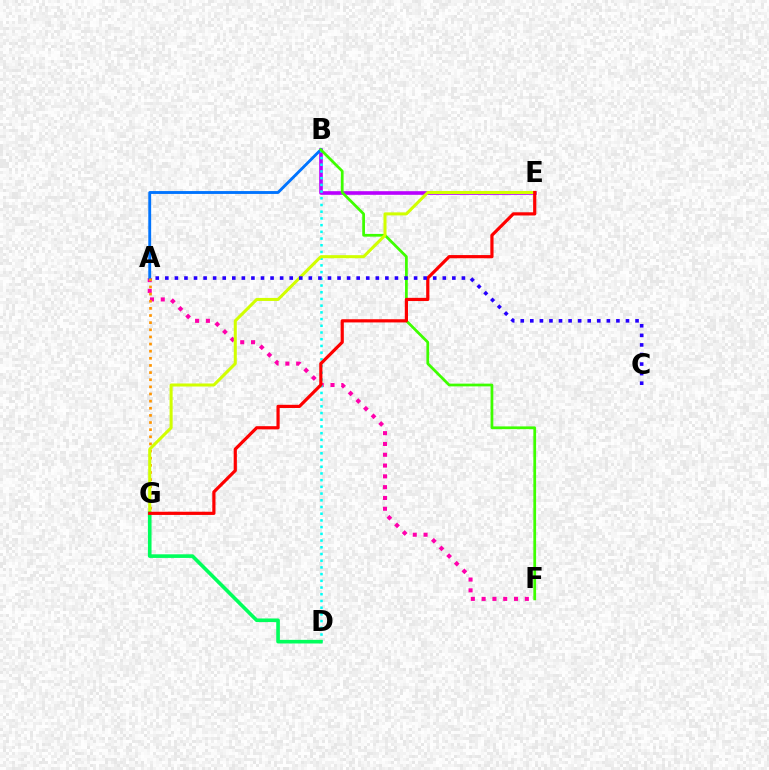{('B', 'E'): [{'color': '#b900ff', 'line_style': 'solid', 'thickness': 2.61}], ('A', 'F'): [{'color': '#ff00ac', 'line_style': 'dotted', 'thickness': 2.93}], ('A', 'B'): [{'color': '#0074ff', 'line_style': 'solid', 'thickness': 2.06}], ('B', 'D'): [{'color': '#00fff6', 'line_style': 'dotted', 'thickness': 1.82}], ('A', 'G'): [{'color': '#ff9400', 'line_style': 'dotted', 'thickness': 1.94}], ('B', 'F'): [{'color': '#3dff00', 'line_style': 'solid', 'thickness': 1.97}], ('E', 'G'): [{'color': '#d1ff00', 'line_style': 'solid', 'thickness': 2.18}, {'color': '#ff0000', 'line_style': 'solid', 'thickness': 2.3}], ('D', 'G'): [{'color': '#00ff5c', 'line_style': 'solid', 'thickness': 2.61}], ('A', 'C'): [{'color': '#2500ff', 'line_style': 'dotted', 'thickness': 2.6}]}